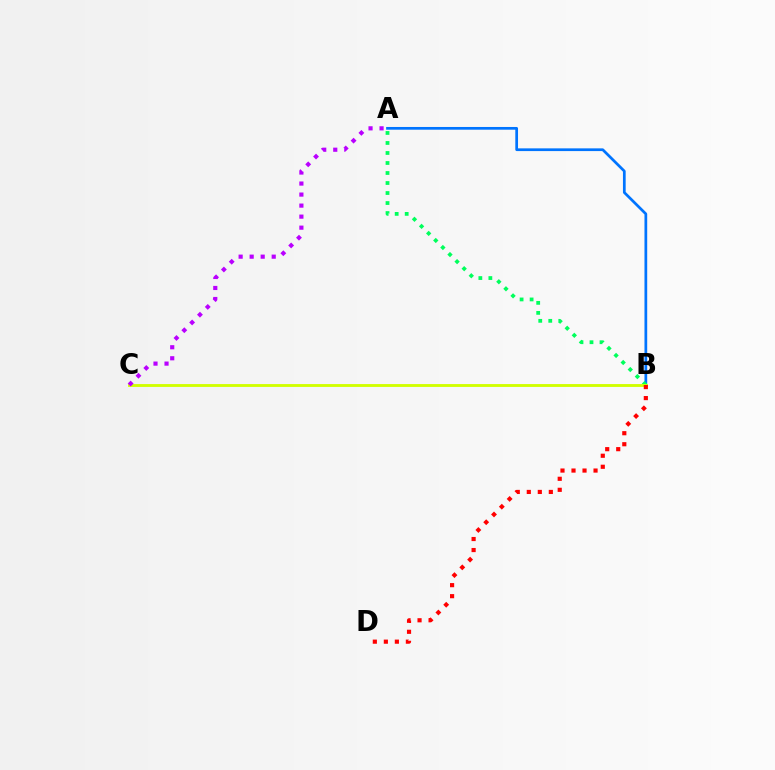{('A', 'B'): [{'color': '#0074ff', 'line_style': 'solid', 'thickness': 1.96}, {'color': '#00ff5c', 'line_style': 'dotted', 'thickness': 2.72}], ('B', 'C'): [{'color': '#d1ff00', 'line_style': 'solid', 'thickness': 2.06}], ('B', 'D'): [{'color': '#ff0000', 'line_style': 'dotted', 'thickness': 2.99}], ('A', 'C'): [{'color': '#b900ff', 'line_style': 'dotted', 'thickness': 3.0}]}